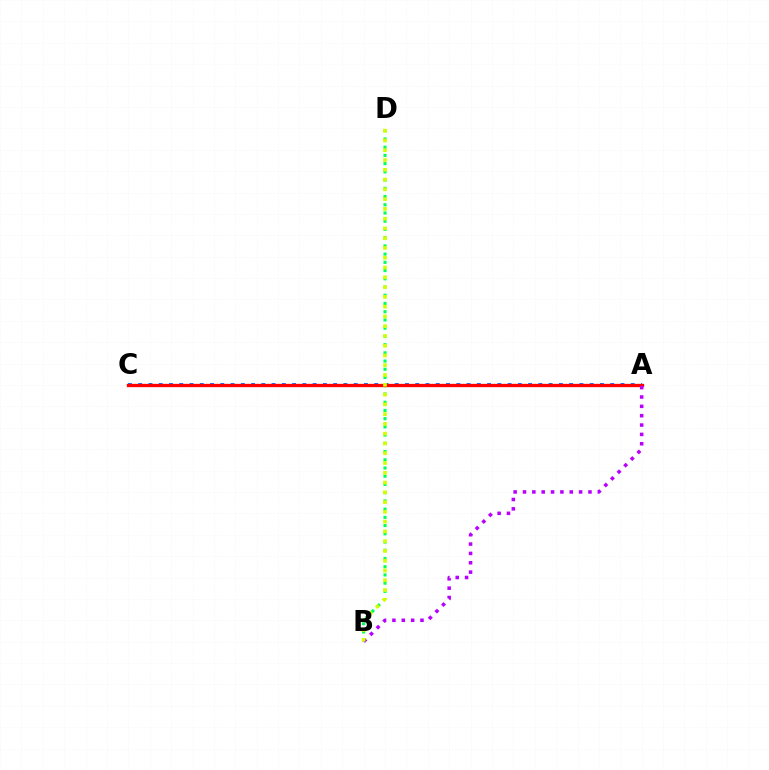{('B', 'D'): [{'color': '#00ff5c', 'line_style': 'dotted', 'thickness': 2.23}, {'color': '#d1ff00', 'line_style': 'dotted', 'thickness': 2.66}], ('A', 'C'): [{'color': '#0074ff', 'line_style': 'dotted', 'thickness': 2.79}, {'color': '#ff0000', 'line_style': 'solid', 'thickness': 2.38}], ('A', 'B'): [{'color': '#b900ff', 'line_style': 'dotted', 'thickness': 2.54}]}